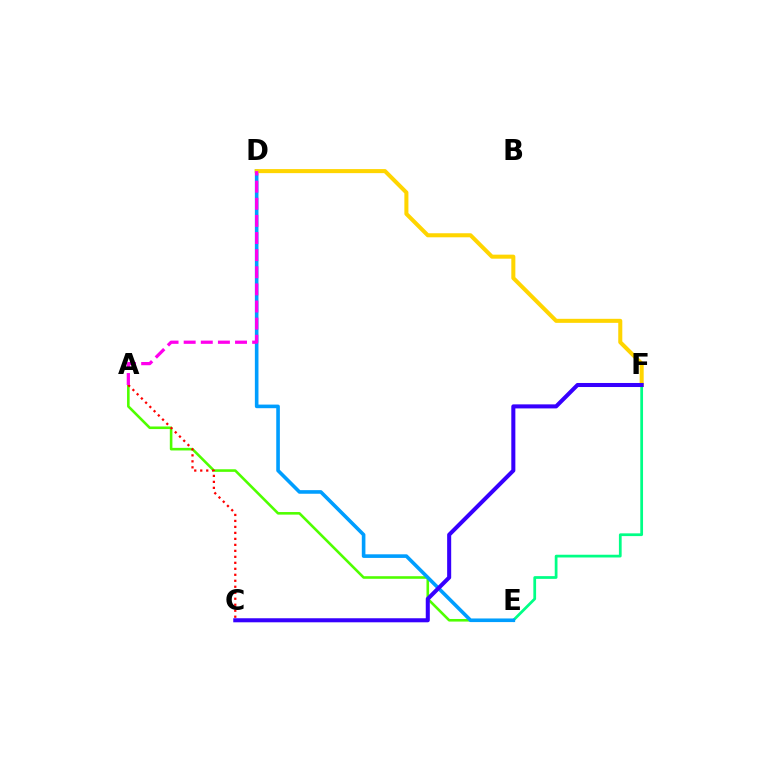{('E', 'F'): [{'color': '#00ff86', 'line_style': 'solid', 'thickness': 1.97}], ('A', 'E'): [{'color': '#4fff00', 'line_style': 'solid', 'thickness': 1.87}], ('D', 'E'): [{'color': '#009eff', 'line_style': 'solid', 'thickness': 2.6}], ('A', 'C'): [{'color': '#ff0000', 'line_style': 'dotted', 'thickness': 1.63}], ('D', 'F'): [{'color': '#ffd500', 'line_style': 'solid', 'thickness': 2.91}], ('C', 'F'): [{'color': '#3700ff', 'line_style': 'solid', 'thickness': 2.91}], ('A', 'D'): [{'color': '#ff00ed', 'line_style': 'dashed', 'thickness': 2.33}]}